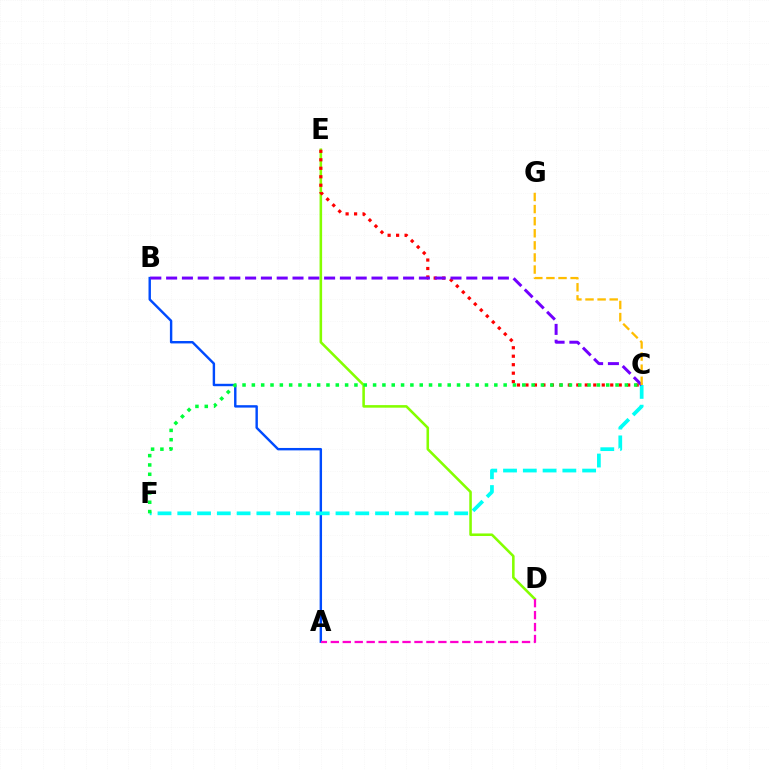{('D', 'E'): [{'color': '#84ff00', 'line_style': 'solid', 'thickness': 1.85}], ('A', 'B'): [{'color': '#004bff', 'line_style': 'solid', 'thickness': 1.74}], ('C', 'F'): [{'color': '#00fff6', 'line_style': 'dashed', 'thickness': 2.69}, {'color': '#00ff39', 'line_style': 'dotted', 'thickness': 2.53}], ('C', 'E'): [{'color': '#ff0000', 'line_style': 'dotted', 'thickness': 2.3}], ('B', 'C'): [{'color': '#7200ff', 'line_style': 'dashed', 'thickness': 2.15}], ('A', 'D'): [{'color': '#ff00cf', 'line_style': 'dashed', 'thickness': 1.62}], ('C', 'G'): [{'color': '#ffbd00', 'line_style': 'dashed', 'thickness': 1.64}]}